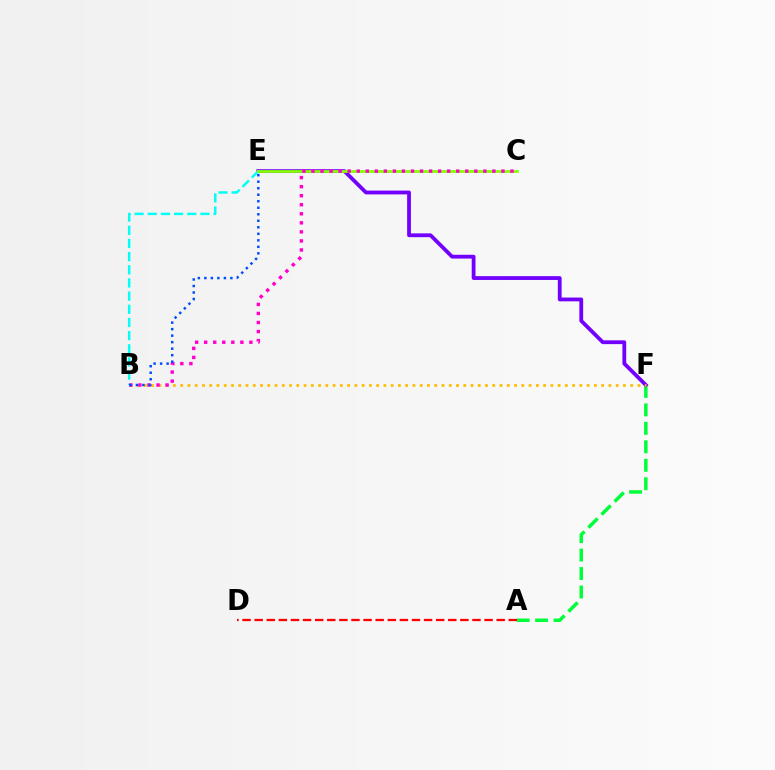{('A', 'F'): [{'color': '#00ff39', 'line_style': 'dashed', 'thickness': 2.51}], ('A', 'D'): [{'color': '#ff0000', 'line_style': 'dashed', 'thickness': 1.64}], ('E', 'F'): [{'color': '#7200ff', 'line_style': 'solid', 'thickness': 2.73}], ('B', 'F'): [{'color': '#ffbd00', 'line_style': 'dotted', 'thickness': 1.97}], ('B', 'E'): [{'color': '#00fff6', 'line_style': 'dashed', 'thickness': 1.79}, {'color': '#004bff', 'line_style': 'dotted', 'thickness': 1.77}], ('C', 'E'): [{'color': '#84ff00', 'line_style': 'solid', 'thickness': 2.01}], ('B', 'C'): [{'color': '#ff00cf', 'line_style': 'dotted', 'thickness': 2.46}]}